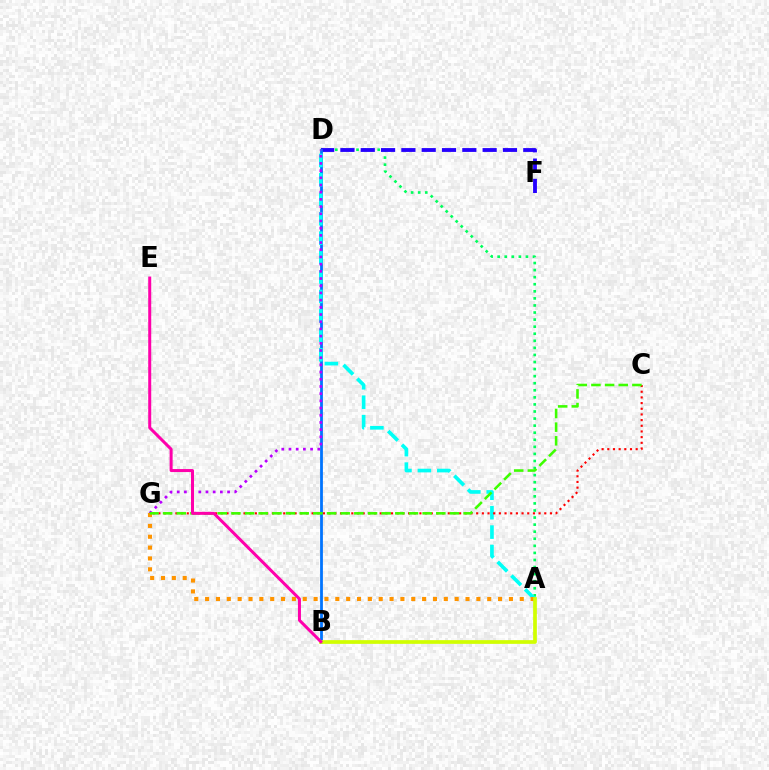{('A', 'D'): [{'color': '#00ff5c', 'line_style': 'dotted', 'thickness': 1.92}, {'color': '#00fff6', 'line_style': 'dashed', 'thickness': 2.64}], ('D', 'F'): [{'color': '#2500ff', 'line_style': 'dashed', 'thickness': 2.76}], ('B', 'D'): [{'color': '#0074ff', 'line_style': 'solid', 'thickness': 2.01}], ('C', 'G'): [{'color': '#ff0000', 'line_style': 'dotted', 'thickness': 1.54}, {'color': '#3dff00', 'line_style': 'dashed', 'thickness': 1.86}], ('D', 'G'): [{'color': '#b900ff', 'line_style': 'dotted', 'thickness': 1.95}], ('A', 'G'): [{'color': '#ff9400', 'line_style': 'dotted', 'thickness': 2.95}], ('A', 'B'): [{'color': '#d1ff00', 'line_style': 'solid', 'thickness': 2.67}], ('B', 'E'): [{'color': '#ff00ac', 'line_style': 'solid', 'thickness': 2.17}]}